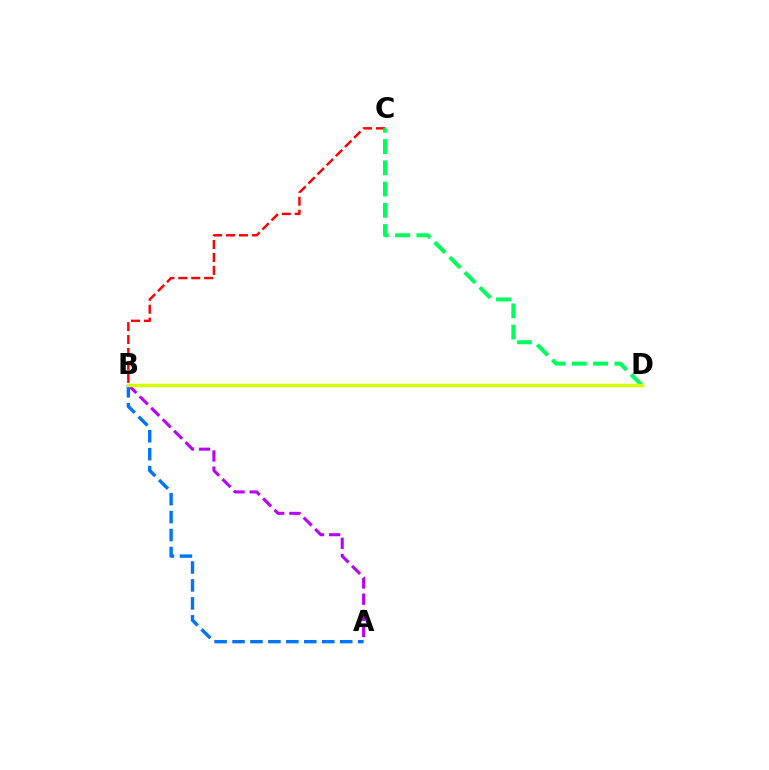{('A', 'B'): [{'color': '#0074ff', 'line_style': 'dashed', 'thickness': 2.44}, {'color': '#b900ff', 'line_style': 'dashed', 'thickness': 2.2}], ('B', 'C'): [{'color': '#ff0000', 'line_style': 'dashed', 'thickness': 1.76}], ('C', 'D'): [{'color': '#00ff5c', 'line_style': 'dashed', 'thickness': 2.89}], ('B', 'D'): [{'color': '#d1ff00', 'line_style': 'solid', 'thickness': 2.48}]}